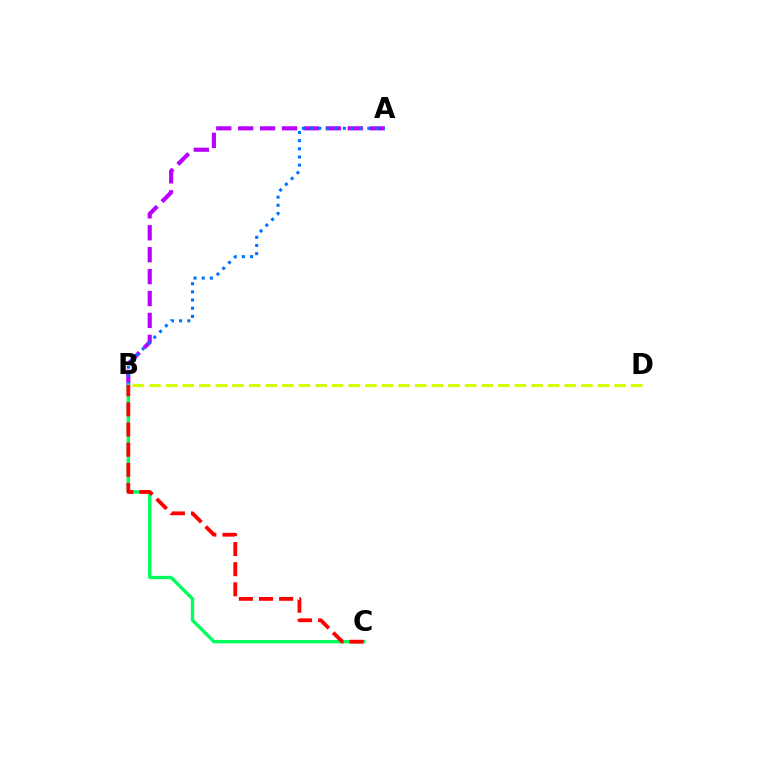{('A', 'B'): [{'color': '#b900ff', 'line_style': 'dashed', 'thickness': 2.98}, {'color': '#0074ff', 'line_style': 'dotted', 'thickness': 2.22}], ('B', 'C'): [{'color': '#00ff5c', 'line_style': 'solid', 'thickness': 2.4}, {'color': '#ff0000', 'line_style': 'dashed', 'thickness': 2.74}], ('B', 'D'): [{'color': '#d1ff00', 'line_style': 'dashed', 'thickness': 2.26}]}